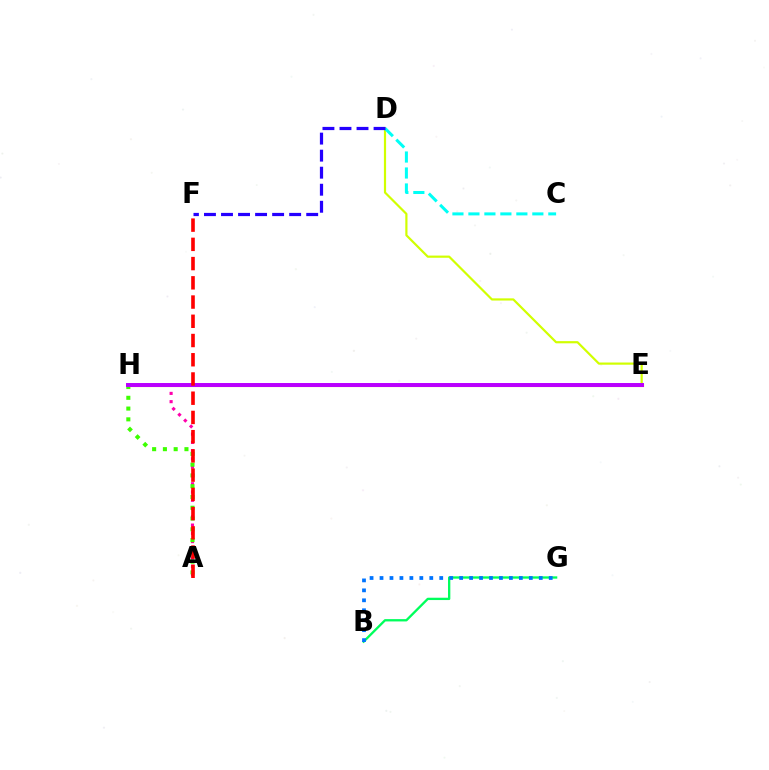{('A', 'H'): [{'color': '#ff00ac', 'line_style': 'dotted', 'thickness': 2.25}, {'color': '#3dff00', 'line_style': 'dotted', 'thickness': 2.93}], ('E', 'H'): [{'color': '#ff9400', 'line_style': 'solid', 'thickness': 2.25}, {'color': '#b900ff', 'line_style': 'solid', 'thickness': 2.85}], ('D', 'E'): [{'color': '#d1ff00', 'line_style': 'solid', 'thickness': 1.57}], ('C', 'D'): [{'color': '#00fff6', 'line_style': 'dashed', 'thickness': 2.17}], ('A', 'F'): [{'color': '#ff0000', 'line_style': 'dashed', 'thickness': 2.61}], ('B', 'G'): [{'color': '#00ff5c', 'line_style': 'solid', 'thickness': 1.67}, {'color': '#0074ff', 'line_style': 'dotted', 'thickness': 2.7}], ('D', 'F'): [{'color': '#2500ff', 'line_style': 'dashed', 'thickness': 2.31}]}